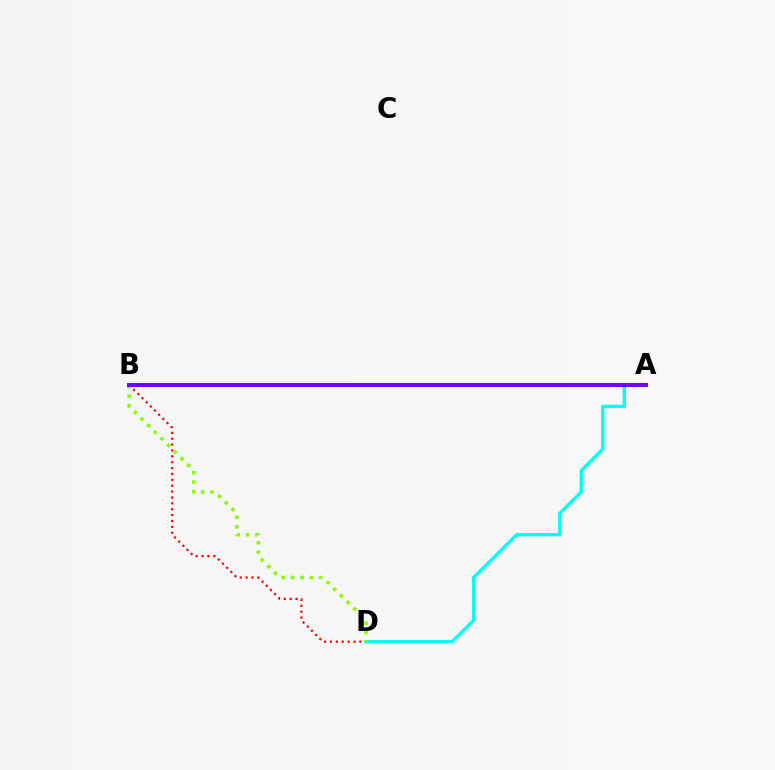{('B', 'D'): [{'color': '#ff0000', 'line_style': 'dotted', 'thickness': 1.6}, {'color': '#84ff00', 'line_style': 'dotted', 'thickness': 2.55}], ('A', 'D'): [{'color': '#00fff6', 'line_style': 'solid', 'thickness': 2.39}], ('A', 'B'): [{'color': '#7200ff', 'line_style': 'solid', 'thickness': 2.85}]}